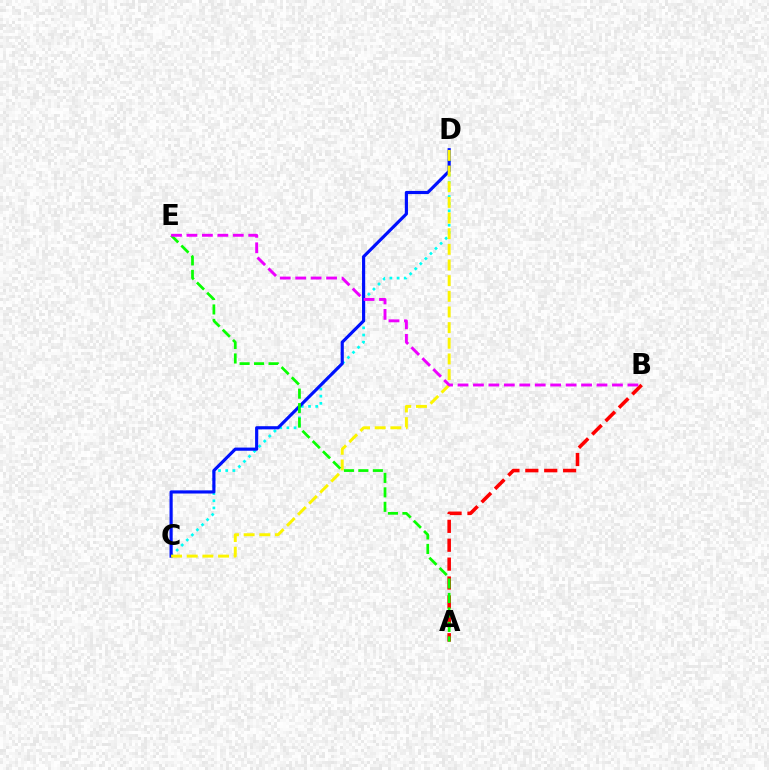{('A', 'B'): [{'color': '#ff0000', 'line_style': 'dashed', 'thickness': 2.57}], ('C', 'D'): [{'color': '#00fff6', 'line_style': 'dotted', 'thickness': 1.95}, {'color': '#0010ff', 'line_style': 'solid', 'thickness': 2.27}, {'color': '#fcf500', 'line_style': 'dashed', 'thickness': 2.13}], ('A', 'E'): [{'color': '#08ff00', 'line_style': 'dashed', 'thickness': 1.97}], ('B', 'E'): [{'color': '#ee00ff', 'line_style': 'dashed', 'thickness': 2.1}]}